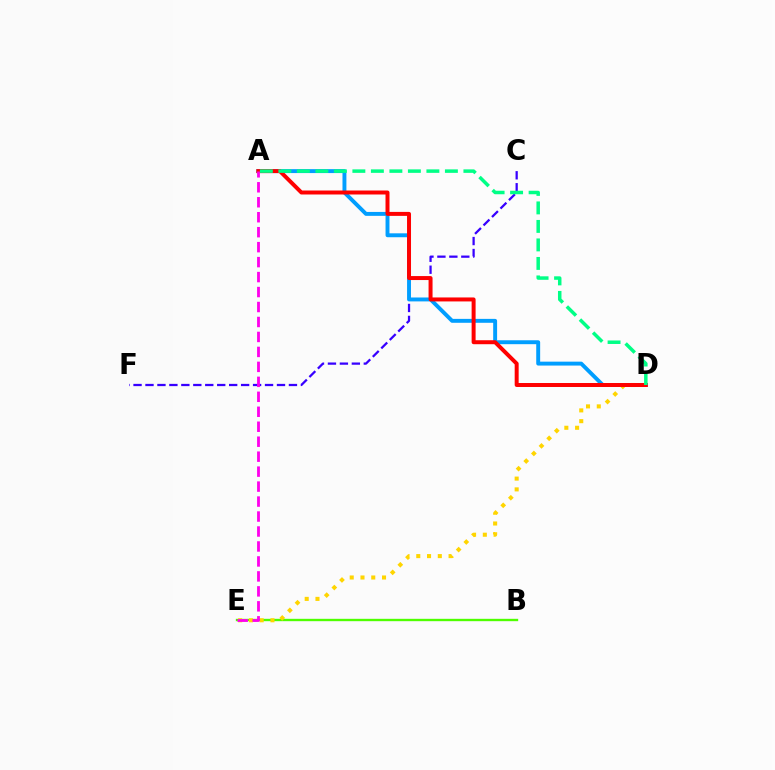{('B', 'E'): [{'color': '#4fff00', 'line_style': 'solid', 'thickness': 1.7}], ('C', 'F'): [{'color': '#3700ff', 'line_style': 'dashed', 'thickness': 1.62}], ('A', 'D'): [{'color': '#009eff', 'line_style': 'solid', 'thickness': 2.82}, {'color': '#ff0000', 'line_style': 'solid', 'thickness': 2.86}, {'color': '#00ff86', 'line_style': 'dashed', 'thickness': 2.51}], ('D', 'E'): [{'color': '#ffd500', 'line_style': 'dotted', 'thickness': 2.93}], ('A', 'E'): [{'color': '#ff00ed', 'line_style': 'dashed', 'thickness': 2.03}]}